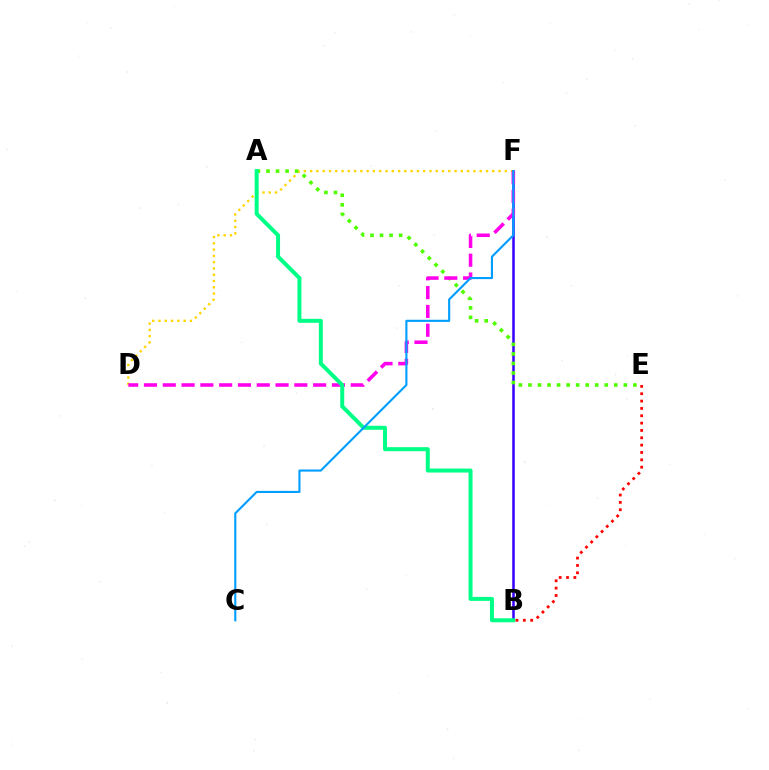{('D', 'F'): [{'color': '#ffd500', 'line_style': 'dotted', 'thickness': 1.71}, {'color': '#ff00ed', 'line_style': 'dashed', 'thickness': 2.55}], ('B', 'F'): [{'color': '#3700ff', 'line_style': 'solid', 'thickness': 1.82}], ('A', 'E'): [{'color': '#4fff00', 'line_style': 'dotted', 'thickness': 2.59}], ('A', 'B'): [{'color': '#00ff86', 'line_style': 'solid', 'thickness': 2.88}], ('C', 'F'): [{'color': '#009eff', 'line_style': 'solid', 'thickness': 1.53}], ('B', 'E'): [{'color': '#ff0000', 'line_style': 'dotted', 'thickness': 2.0}]}